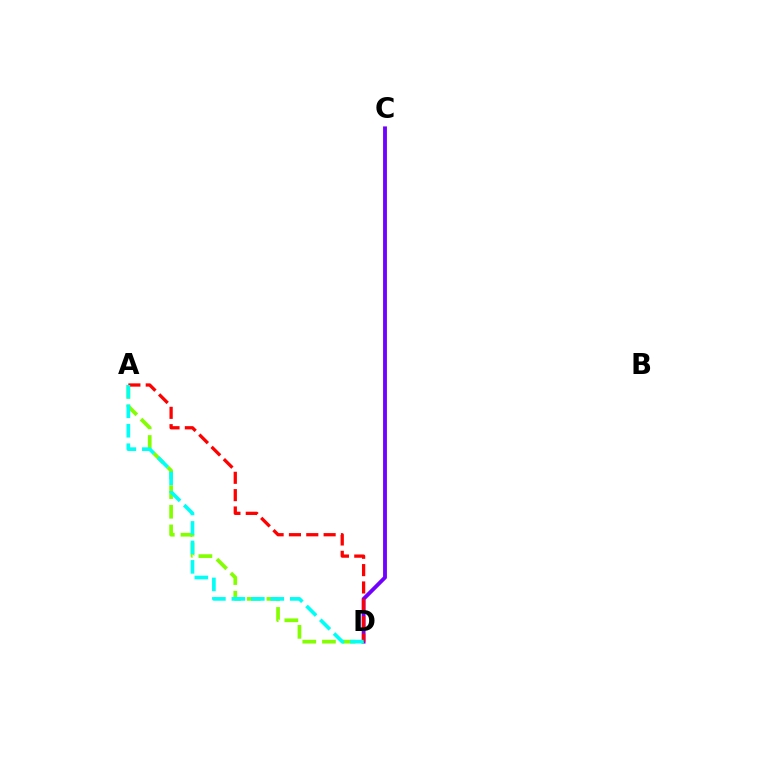{('C', 'D'): [{'color': '#7200ff', 'line_style': 'solid', 'thickness': 2.77}], ('A', 'D'): [{'color': '#84ff00', 'line_style': 'dashed', 'thickness': 2.67}, {'color': '#ff0000', 'line_style': 'dashed', 'thickness': 2.36}, {'color': '#00fff6', 'line_style': 'dashed', 'thickness': 2.65}]}